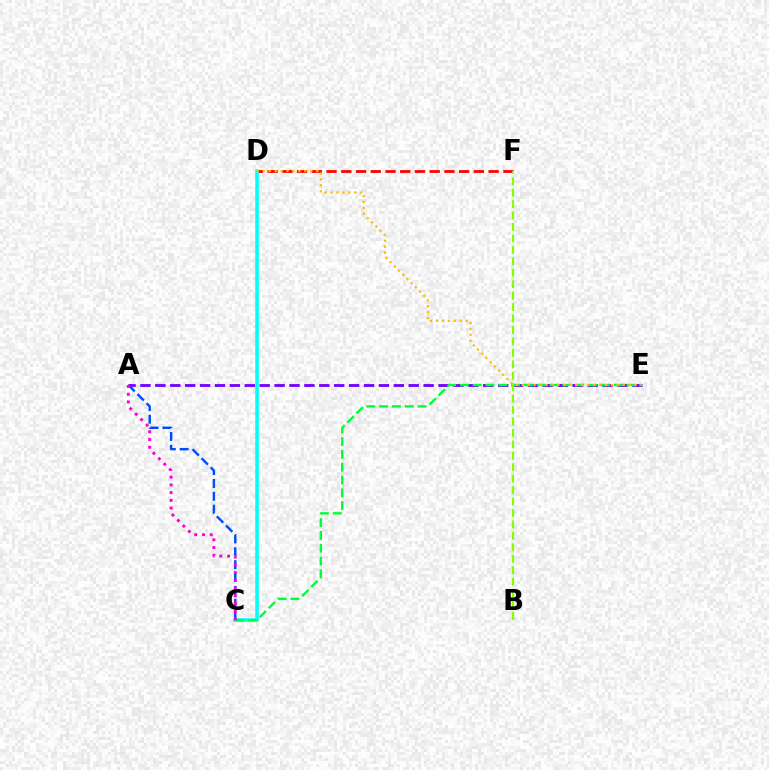{('D', 'F'): [{'color': '#ff0000', 'line_style': 'dashed', 'thickness': 2.0}], ('C', 'D'): [{'color': '#00fff6', 'line_style': 'solid', 'thickness': 2.52}], ('A', 'C'): [{'color': '#004bff', 'line_style': 'dashed', 'thickness': 1.75}, {'color': '#ff00cf', 'line_style': 'dotted', 'thickness': 2.1}], ('A', 'E'): [{'color': '#7200ff', 'line_style': 'dashed', 'thickness': 2.02}], ('C', 'E'): [{'color': '#00ff39', 'line_style': 'dashed', 'thickness': 1.74}], ('D', 'E'): [{'color': '#ffbd00', 'line_style': 'dotted', 'thickness': 1.62}], ('B', 'F'): [{'color': '#84ff00', 'line_style': 'dashed', 'thickness': 1.55}]}